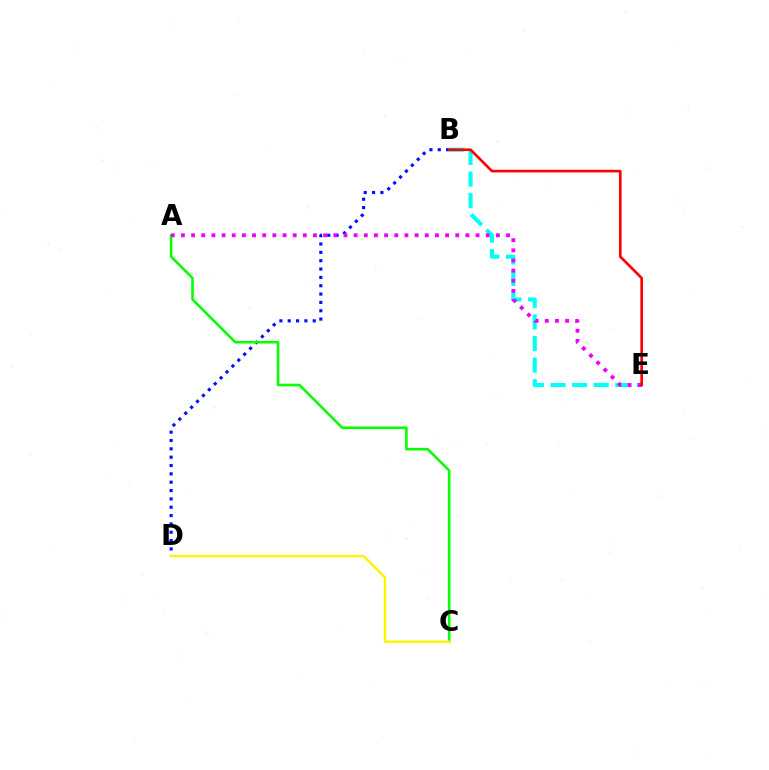{('B', 'E'): [{'color': '#00fff6', 'line_style': 'dashed', 'thickness': 2.93}, {'color': '#ff0000', 'line_style': 'solid', 'thickness': 1.9}], ('B', 'D'): [{'color': '#0010ff', 'line_style': 'dotted', 'thickness': 2.27}], ('A', 'C'): [{'color': '#08ff00', 'line_style': 'solid', 'thickness': 1.88}], ('C', 'D'): [{'color': '#fcf500', 'line_style': 'solid', 'thickness': 1.75}], ('A', 'E'): [{'color': '#ee00ff', 'line_style': 'dotted', 'thickness': 2.76}]}